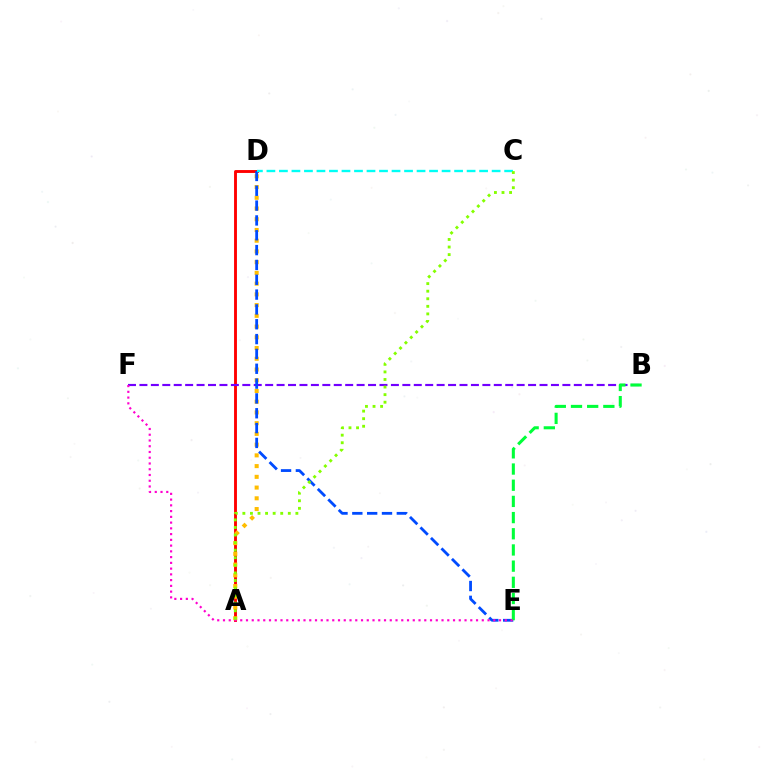{('A', 'D'): [{'color': '#ff0000', 'line_style': 'solid', 'thickness': 2.07}, {'color': '#ffbd00', 'line_style': 'dotted', 'thickness': 2.92}], ('B', 'F'): [{'color': '#7200ff', 'line_style': 'dashed', 'thickness': 1.55}], ('D', 'E'): [{'color': '#004bff', 'line_style': 'dashed', 'thickness': 2.01}], ('C', 'D'): [{'color': '#00fff6', 'line_style': 'dashed', 'thickness': 1.7}], ('B', 'E'): [{'color': '#00ff39', 'line_style': 'dashed', 'thickness': 2.2}], ('E', 'F'): [{'color': '#ff00cf', 'line_style': 'dotted', 'thickness': 1.56}], ('A', 'C'): [{'color': '#84ff00', 'line_style': 'dotted', 'thickness': 2.06}]}